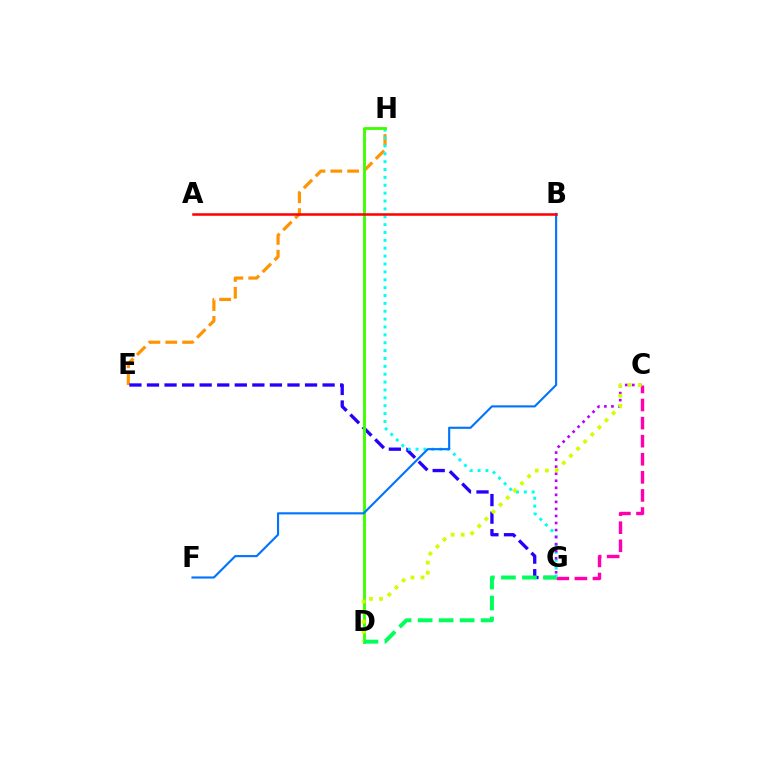{('E', 'H'): [{'color': '#ff9400', 'line_style': 'dashed', 'thickness': 2.29}], ('E', 'G'): [{'color': '#2500ff', 'line_style': 'dashed', 'thickness': 2.39}], ('C', 'G'): [{'color': '#ff00ac', 'line_style': 'dashed', 'thickness': 2.46}, {'color': '#b900ff', 'line_style': 'dotted', 'thickness': 1.91}], ('G', 'H'): [{'color': '#00fff6', 'line_style': 'dotted', 'thickness': 2.14}], ('D', 'H'): [{'color': '#3dff00', 'line_style': 'solid', 'thickness': 2.06}], ('C', 'D'): [{'color': '#d1ff00', 'line_style': 'dotted', 'thickness': 2.73}], ('B', 'F'): [{'color': '#0074ff', 'line_style': 'solid', 'thickness': 1.53}], ('D', 'G'): [{'color': '#00ff5c', 'line_style': 'dashed', 'thickness': 2.85}], ('A', 'B'): [{'color': '#ff0000', 'line_style': 'solid', 'thickness': 1.82}]}